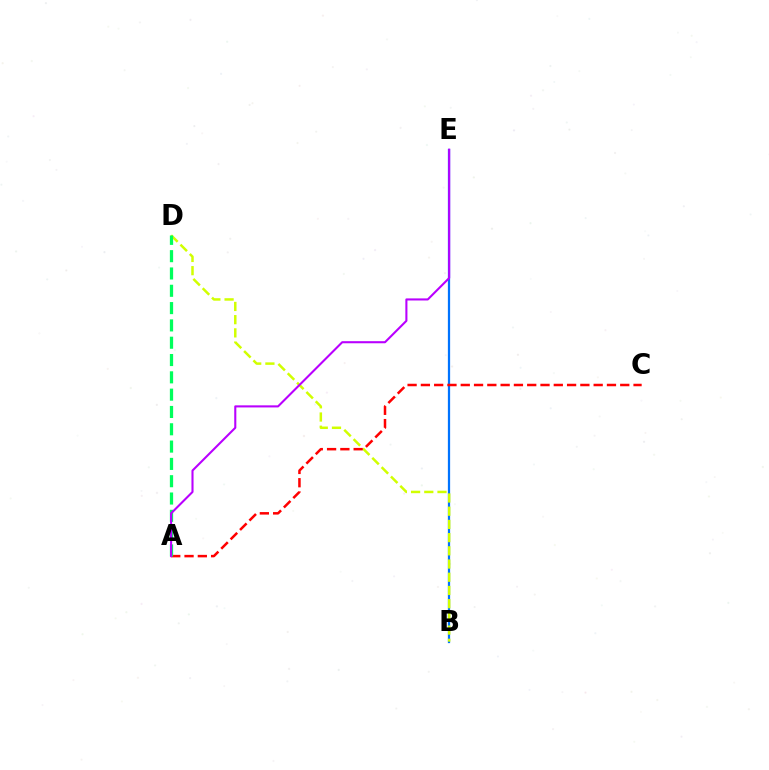{('B', 'E'): [{'color': '#0074ff', 'line_style': 'solid', 'thickness': 1.62}], ('B', 'D'): [{'color': '#d1ff00', 'line_style': 'dashed', 'thickness': 1.79}], ('A', 'C'): [{'color': '#ff0000', 'line_style': 'dashed', 'thickness': 1.81}], ('A', 'D'): [{'color': '#00ff5c', 'line_style': 'dashed', 'thickness': 2.35}], ('A', 'E'): [{'color': '#b900ff', 'line_style': 'solid', 'thickness': 1.5}]}